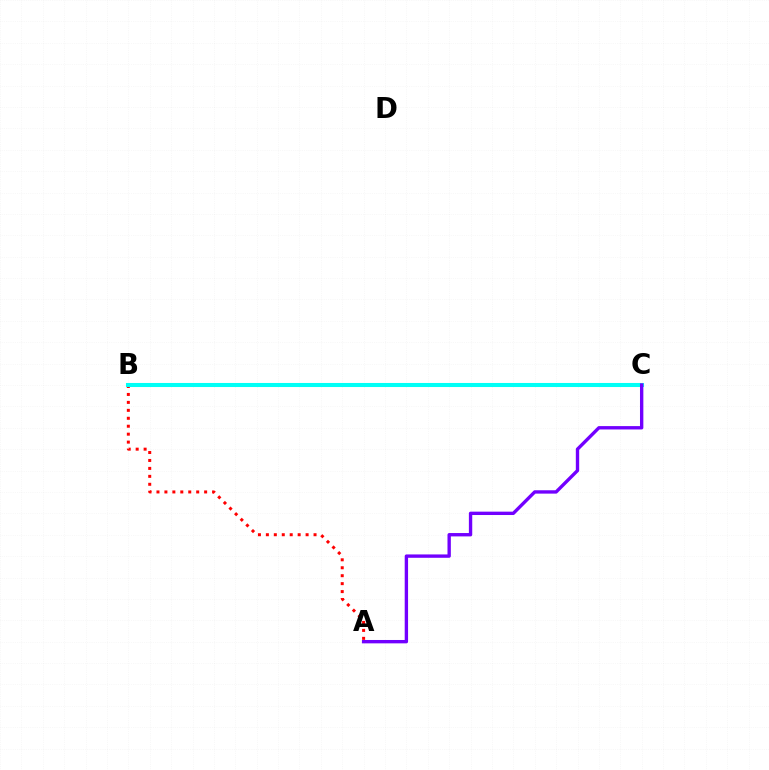{('A', 'B'): [{'color': '#ff0000', 'line_style': 'dotted', 'thickness': 2.16}], ('B', 'C'): [{'color': '#84ff00', 'line_style': 'solid', 'thickness': 1.75}, {'color': '#00fff6', 'line_style': 'solid', 'thickness': 2.92}], ('A', 'C'): [{'color': '#7200ff', 'line_style': 'solid', 'thickness': 2.42}]}